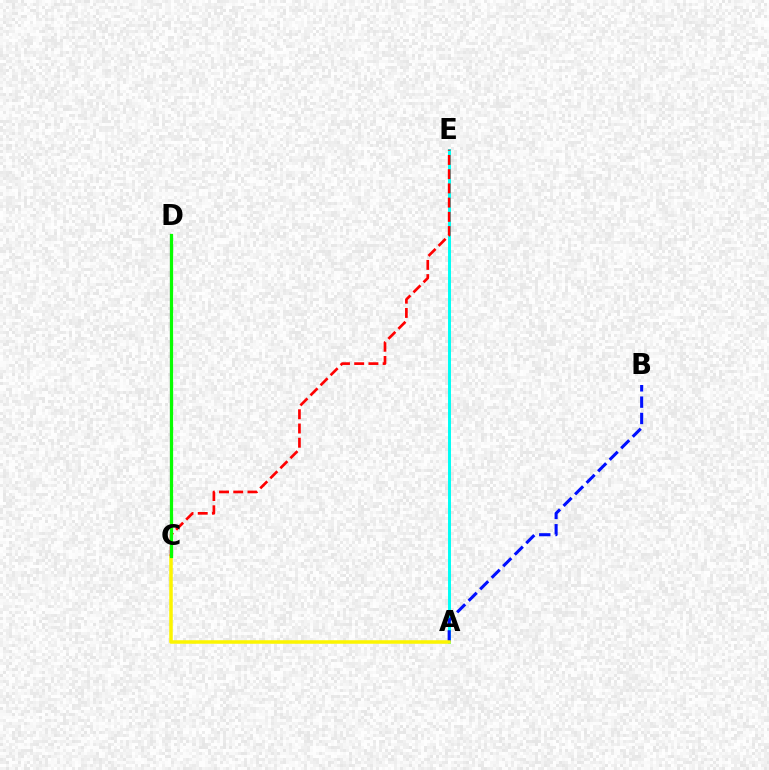{('A', 'E'): [{'color': '#00fff6', 'line_style': 'solid', 'thickness': 2.12}], ('A', 'B'): [{'color': '#0010ff', 'line_style': 'dashed', 'thickness': 2.22}], ('A', 'C'): [{'color': '#fcf500', 'line_style': 'solid', 'thickness': 2.54}], ('C', 'D'): [{'color': '#ee00ff', 'line_style': 'solid', 'thickness': 1.54}, {'color': '#08ff00', 'line_style': 'solid', 'thickness': 2.33}], ('C', 'E'): [{'color': '#ff0000', 'line_style': 'dashed', 'thickness': 1.93}]}